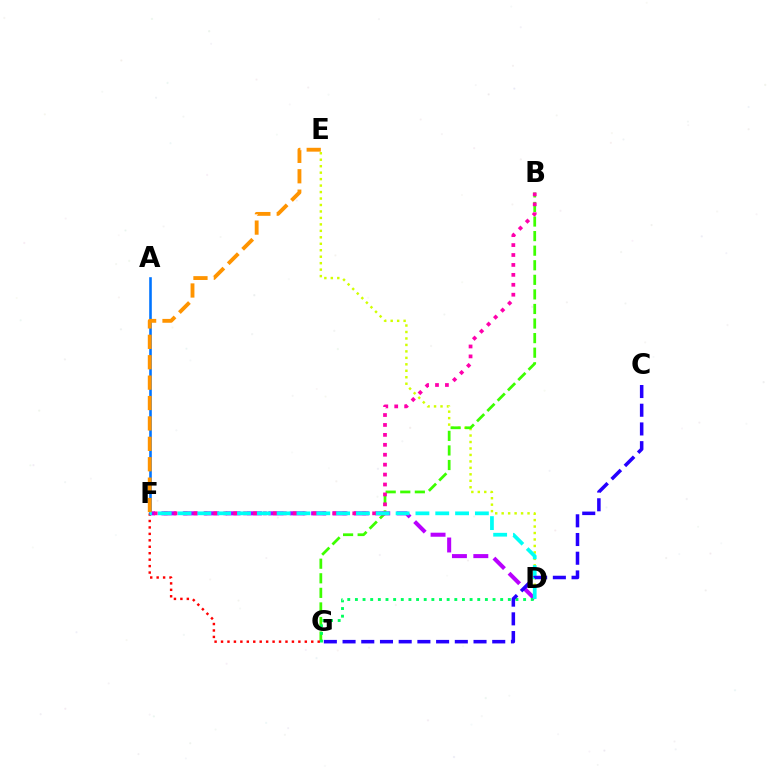{('D', 'E'): [{'color': '#d1ff00', 'line_style': 'dotted', 'thickness': 1.76}], ('B', 'G'): [{'color': '#3dff00', 'line_style': 'dashed', 'thickness': 1.98}], ('F', 'G'): [{'color': '#ff0000', 'line_style': 'dotted', 'thickness': 1.75}], ('D', 'F'): [{'color': '#b900ff', 'line_style': 'dashed', 'thickness': 2.91}, {'color': '#00fff6', 'line_style': 'dashed', 'thickness': 2.69}], ('B', 'F'): [{'color': '#ff00ac', 'line_style': 'dotted', 'thickness': 2.7}], ('D', 'G'): [{'color': '#00ff5c', 'line_style': 'dotted', 'thickness': 2.08}], ('A', 'F'): [{'color': '#0074ff', 'line_style': 'solid', 'thickness': 1.87}], ('E', 'F'): [{'color': '#ff9400', 'line_style': 'dashed', 'thickness': 2.77}], ('C', 'G'): [{'color': '#2500ff', 'line_style': 'dashed', 'thickness': 2.54}]}